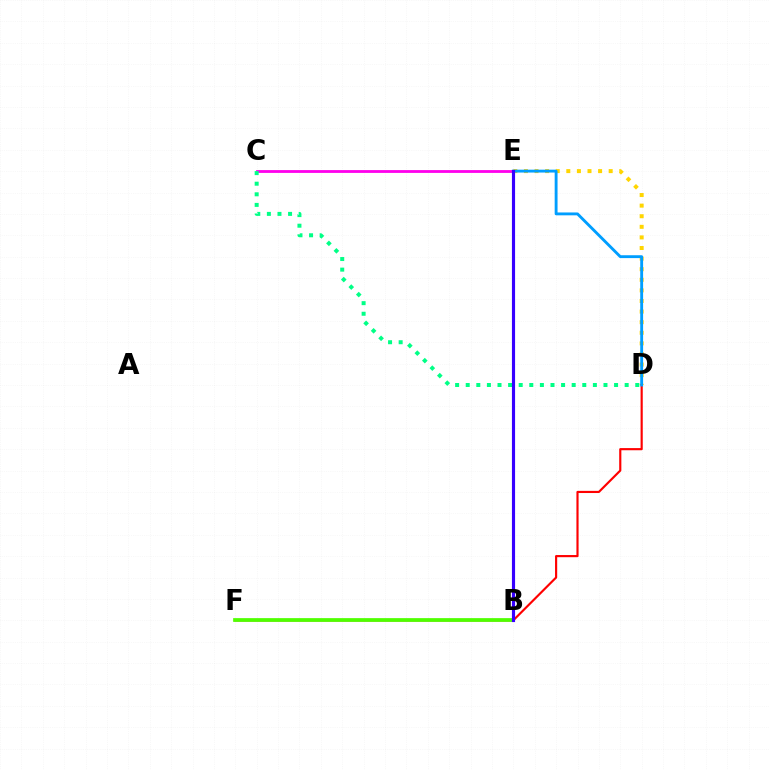{('D', 'E'): [{'color': '#ffd500', 'line_style': 'dotted', 'thickness': 2.88}, {'color': '#009eff', 'line_style': 'solid', 'thickness': 2.06}], ('D', 'F'): [{'color': '#ff0000', 'line_style': 'solid', 'thickness': 1.55}], ('B', 'F'): [{'color': '#4fff00', 'line_style': 'solid', 'thickness': 2.69}], ('C', 'E'): [{'color': '#ff00ed', 'line_style': 'solid', 'thickness': 2.03}], ('C', 'D'): [{'color': '#00ff86', 'line_style': 'dotted', 'thickness': 2.88}], ('B', 'E'): [{'color': '#3700ff', 'line_style': 'solid', 'thickness': 2.26}]}